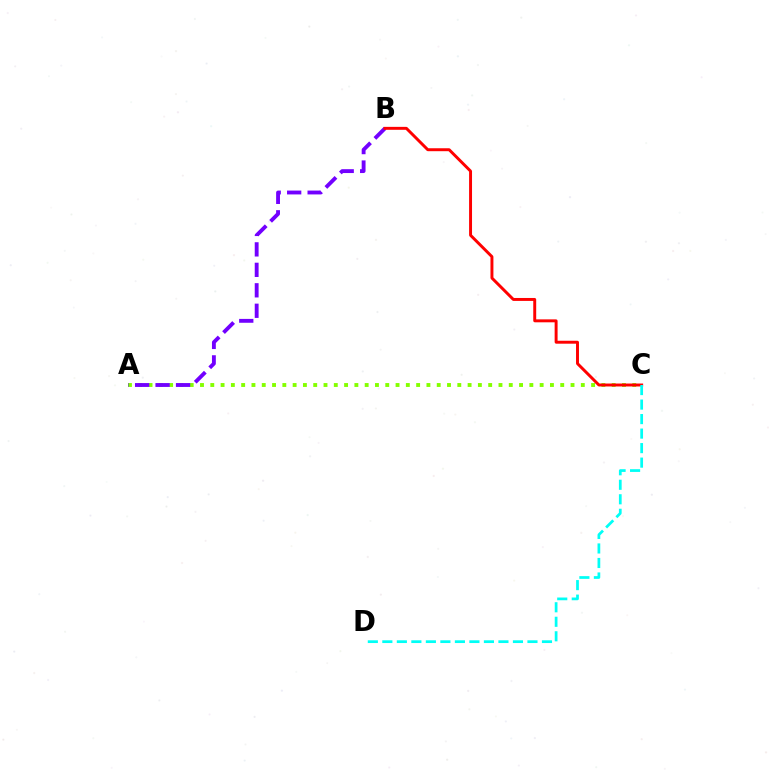{('A', 'C'): [{'color': '#84ff00', 'line_style': 'dotted', 'thickness': 2.8}], ('A', 'B'): [{'color': '#7200ff', 'line_style': 'dashed', 'thickness': 2.78}], ('B', 'C'): [{'color': '#ff0000', 'line_style': 'solid', 'thickness': 2.12}], ('C', 'D'): [{'color': '#00fff6', 'line_style': 'dashed', 'thickness': 1.97}]}